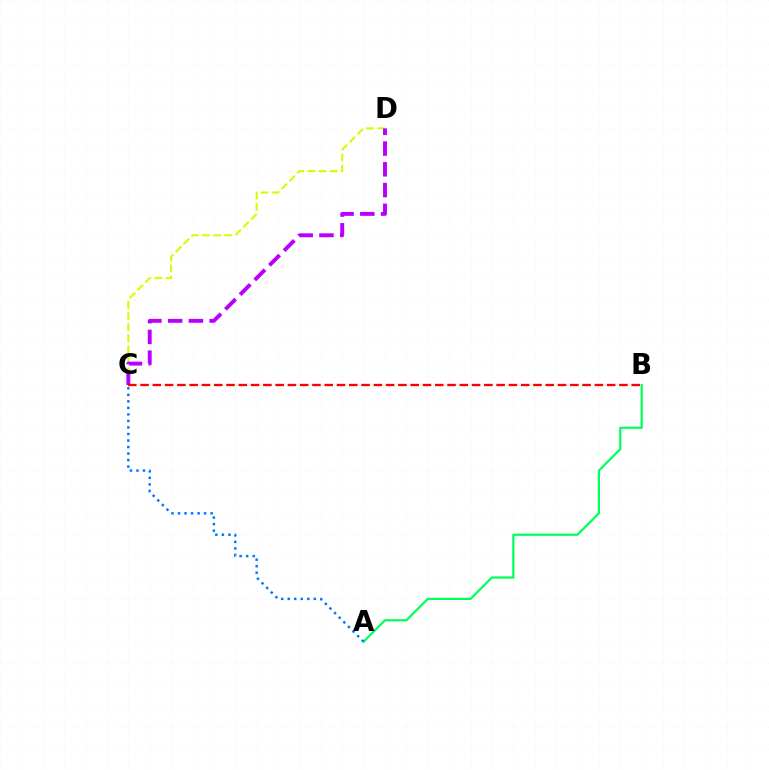{('A', 'B'): [{'color': '#00ff5c', 'line_style': 'solid', 'thickness': 1.6}], ('C', 'D'): [{'color': '#d1ff00', 'line_style': 'dashed', 'thickness': 1.51}, {'color': '#b900ff', 'line_style': 'dashed', 'thickness': 2.82}], ('A', 'C'): [{'color': '#0074ff', 'line_style': 'dotted', 'thickness': 1.77}], ('B', 'C'): [{'color': '#ff0000', 'line_style': 'dashed', 'thickness': 1.67}]}